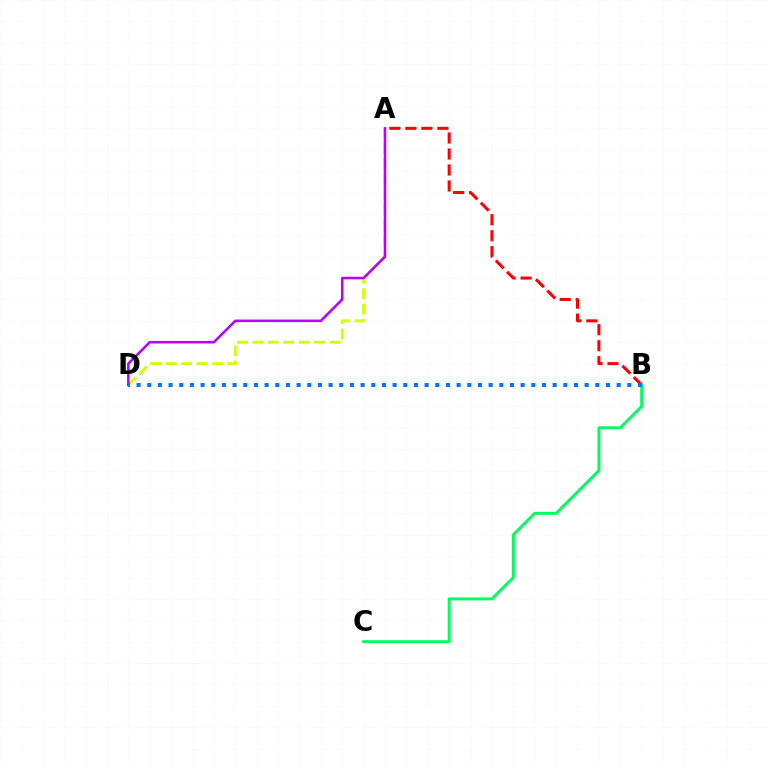{('A', 'B'): [{'color': '#ff0000', 'line_style': 'dashed', 'thickness': 2.17}], ('A', 'D'): [{'color': '#d1ff00', 'line_style': 'dashed', 'thickness': 2.1}, {'color': '#b900ff', 'line_style': 'solid', 'thickness': 1.84}], ('B', 'C'): [{'color': '#00ff5c', 'line_style': 'solid', 'thickness': 2.13}], ('B', 'D'): [{'color': '#0074ff', 'line_style': 'dotted', 'thickness': 2.9}]}